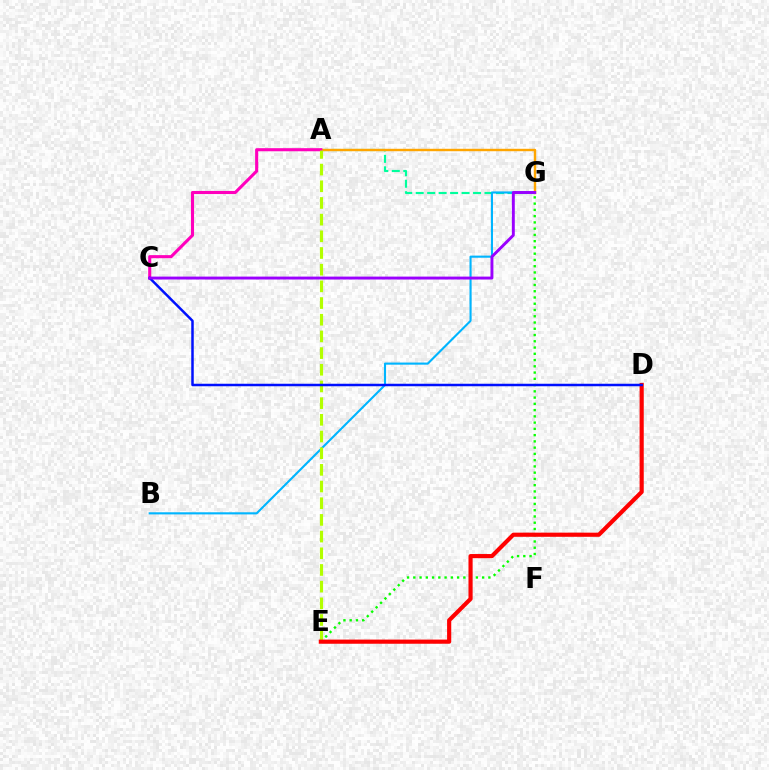{('E', 'G'): [{'color': '#08ff00', 'line_style': 'dotted', 'thickness': 1.7}], ('A', 'G'): [{'color': '#00ff9d', 'line_style': 'dashed', 'thickness': 1.56}, {'color': '#ffa500', 'line_style': 'solid', 'thickness': 1.75}], ('B', 'G'): [{'color': '#00b5ff', 'line_style': 'solid', 'thickness': 1.53}], ('A', 'C'): [{'color': '#ff00bd', 'line_style': 'solid', 'thickness': 2.22}], ('A', 'E'): [{'color': '#b3ff00', 'line_style': 'dashed', 'thickness': 2.27}], ('D', 'E'): [{'color': '#ff0000', 'line_style': 'solid', 'thickness': 2.99}], ('C', 'D'): [{'color': '#0010ff', 'line_style': 'solid', 'thickness': 1.8}], ('C', 'G'): [{'color': '#9b00ff', 'line_style': 'solid', 'thickness': 2.1}]}